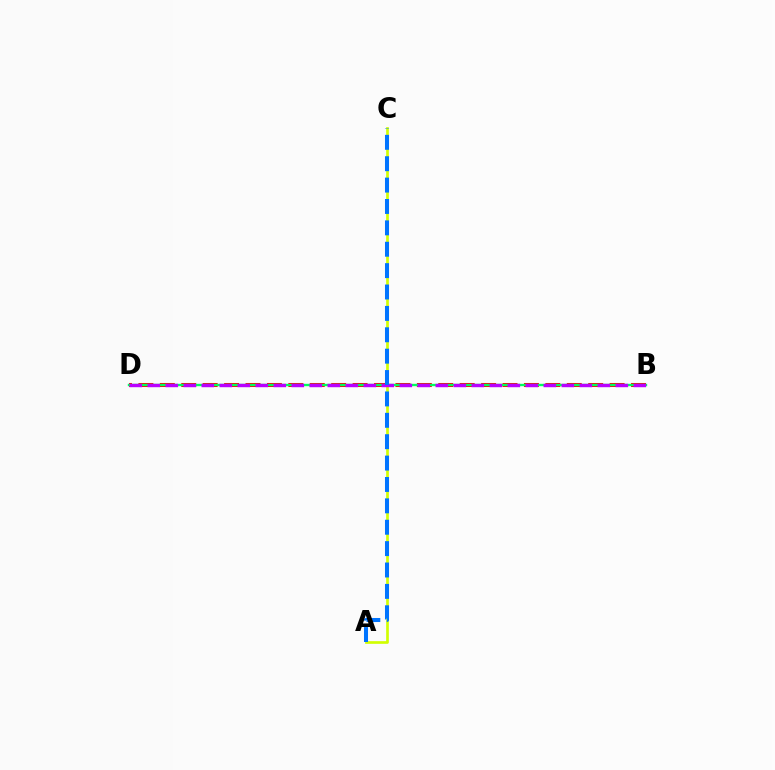{('A', 'C'): [{'color': '#d1ff00', 'line_style': 'solid', 'thickness': 1.93}, {'color': '#0074ff', 'line_style': 'dashed', 'thickness': 2.9}], ('B', 'D'): [{'color': '#ff0000', 'line_style': 'dashed', 'thickness': 2.91}, {'color': '#00ff5c', 'line_style': 'solid', 'thickness': 1.71}, {'color': '#b900ff', 'line_style': 'dashed', 'thickness': 2.45}]}